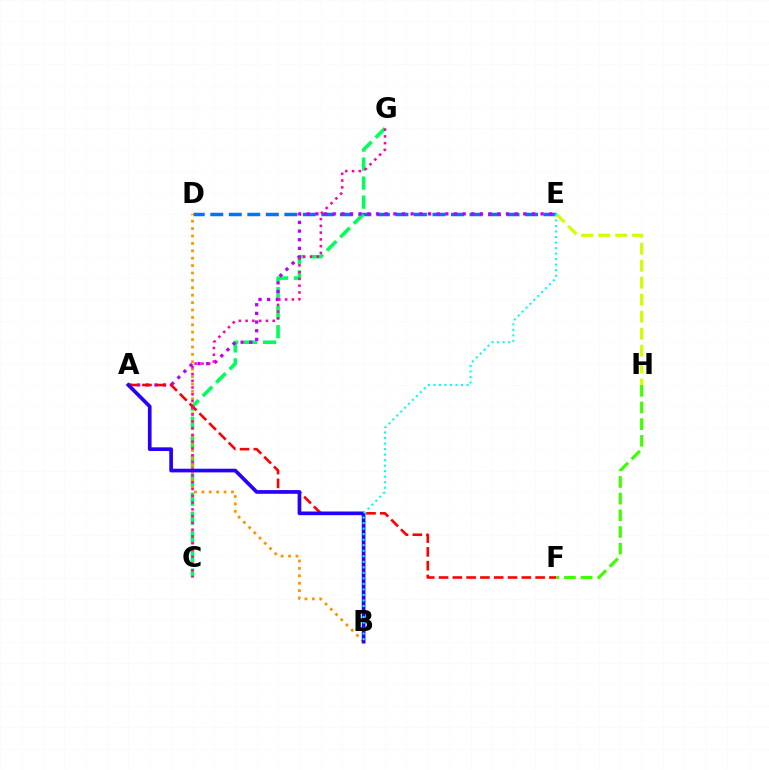{('D', 'E'): [{'color': '#0074ff', 'line_style': 'dashed', 'thickness': 2.52}], ('C', 'G'): [{'color': '#00ff5c', 'line_style': 'dashed', 'thickness': 2.58}, {'color': '#ff00ac', 'line_style': 'dotted', 'thickness': 1.84}], ('E', 'H'): [{'color': '#d1ff00', 'line_style': 'dashed', 'thickness': 2.31}], ('A', 'E'): [{'color': '#b900ff', 'line_style': 'dotted', 'thickness': 2.35}], ('B', 'D'): [{'color': '#ff9400', 'line_style': 'dotted', 'thickness': 2.01}], ('A', 'F'): [{'color': '#ff0000', 'line_style': 'dashed', 'thickness': 1.87}], ('F', 'H'): [{'color': '#3dff00', 'line_style': 'dashed', 'thickness': 2.26}], ('A', 'B'): [{'color': '#2500ff', 'line_style': 'solid', 'thickness': 2.64}], ('B', 'E'): [{'color': '#00fff6', 'line_style': 'dotted', 'thickness': 1.5}]}